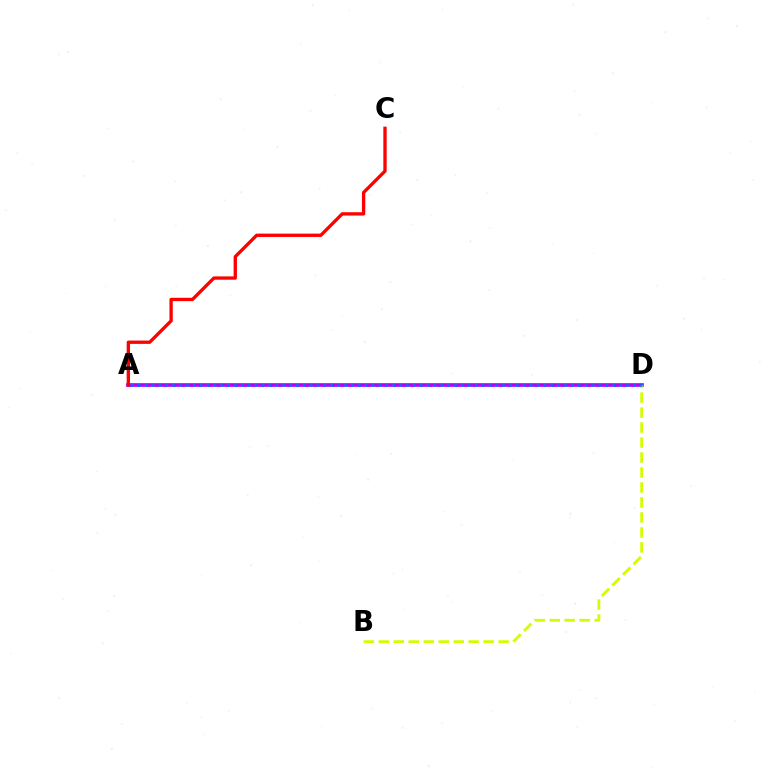{('A', 'D'): [{'color': '#00ff5c', 'line_style': 'dotted', 'thickness': 2.4}, {'color': '#b900ff', 'line_style': 'solid', 'thickness': 2.65}, {'color': '#0074ff', 'line_style': 'dotted', 'thickness': 1.87}], ('B', 'D'): [{'color': '#d1ff00', 'line_style': 'dashed', 'thickness': 2.03}], ('A', 'C'): [{'color': '#ff0000', 'line_style': 'solid', 'thickness': 2.4}]}